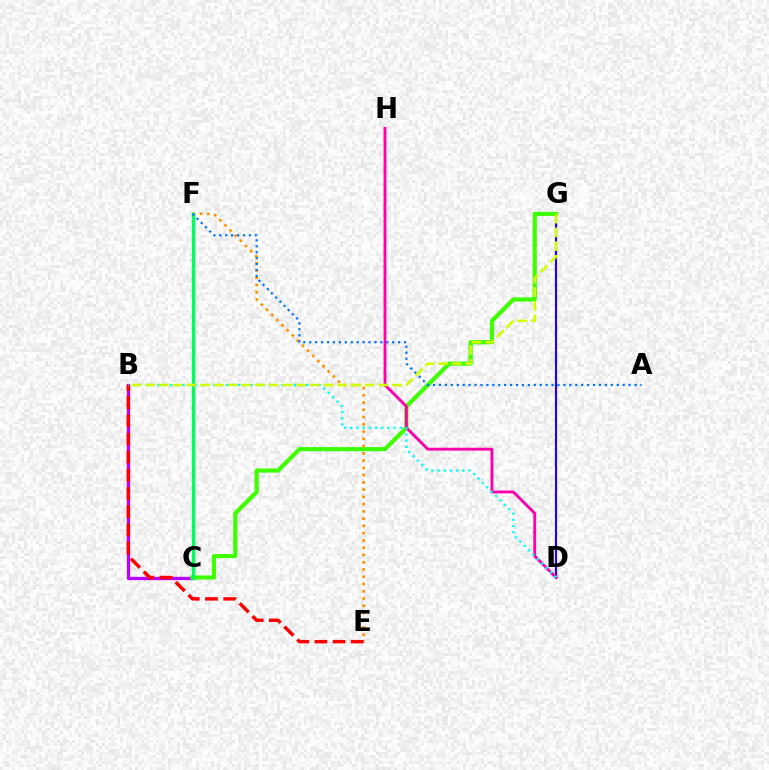{('B', 'C'): [{'color': '#b900ff', 'line_style': 'solid', 'thickness': 2.4}], ('D', 'G'): [{'color': '#2500ff', 'line_style': 'solid', 'thickness': 1.55}], ('C', 'G'): [{'color': '#3dff00', 'line_style': 'solid', 'thickness': 2.99}], ('E', 'F'): [{'color': '#ff9400', 'line_style': 'dotted', 'thickness': 1.97}], ('C', 'F'): [{'color': '#00ff5c', 'line_style': 'solid', 'thickness': 2.46}], ('D', 'H'): [{'color': '#ff00ac', 'line_style': 'solid', 'thickness': 2.07}], ('B', 'E'): [{'color': '#ff0000', 'line_style': 'dashed', 'thickness': 2.47}], ('B', 'D'): [{'color': '#00fff6', 'line_style': 'dotted', 'thickness': 1.68}], ('A', 'F'): [{'color': '#0074ff', 'line_style': 'dotted', 'thickness': 1.61}], ('B', 'G'): [{'color': '#d1ff00', 'line_style': 'dashed', 'thickness': 1.86}]}